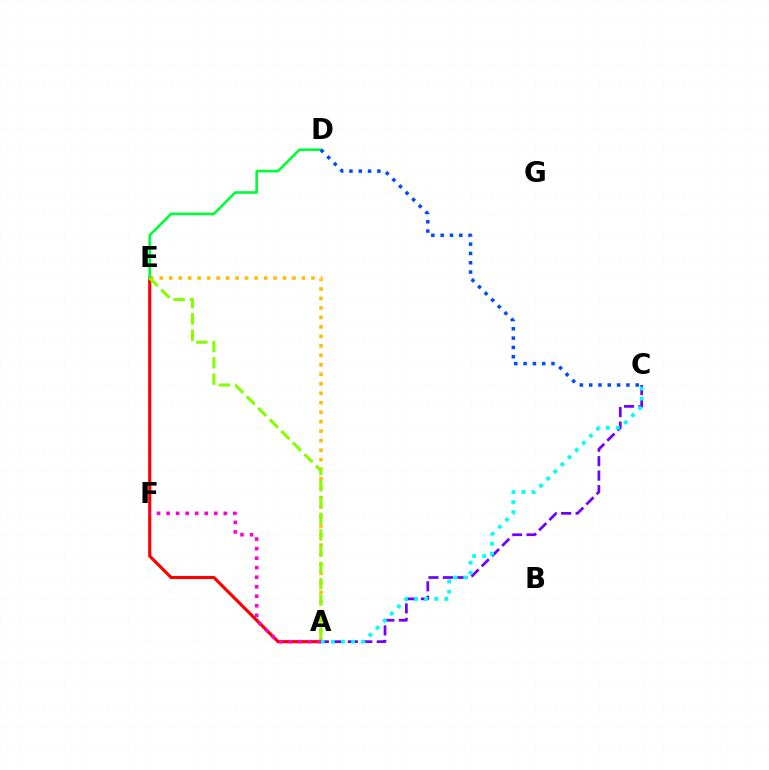{('A', 'E'): [{'color': '#ffbd00', 'line_style': 'dotted', 'thickness': 2.58}, {'color': '#ff0000', 'line_style': 'solid', 'thickness': 2.26}, {'color': '#84ff00', 'line_style': 'dashed', 'thickness': 2.22}], ('A', 'C'): [{'color': '#7200ff', 'line_style': 'dashed', 'thickness': 1.97}, {'color': '#00fff6', 'line_style': 'dotted', 'thickness': 2.74}], ('D', 'E'): [{'color': '#00ff39', 'line_style': 'solid', 'thickness': 1.91}], ('C', 'D'): [{'color': '#004bff', 'line_style': 'dotted', 'thickness': 2.53}], ('A', 'F'): [{'color': '#ff00cf', 'line_style': 'dotted', 'thickness': 2.59}]}